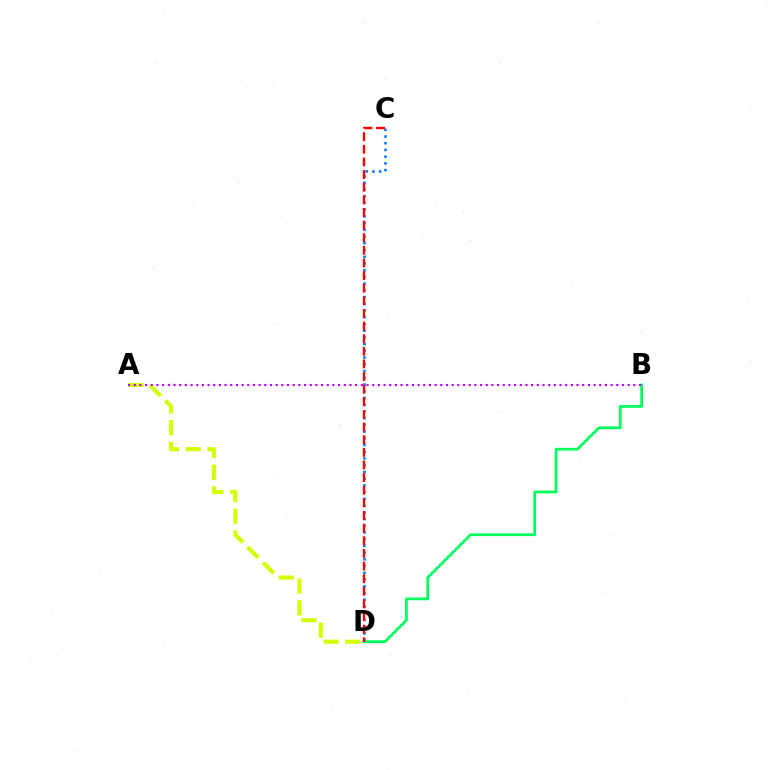{('A', 'D'): [{'color': '#d1ff00', 'line_style': 'dashed', 'thickness': 2.96}], ('B', 'D'): [{'color': '#00ff5c', 'line_style': 'solid', 'thickness': 1.97}], ('A', 'B'): [{'color': '#b900ff', 'line_style': 'dotted', 'thickness': 1.54}], ('C', 'D'): [{'color': '#0074ff', 'line_style': 'dotted', 'thickness': 1.83}, {'color': '#ff0000', 'line_style': 'dashed', 'thickness': 1.72}]}